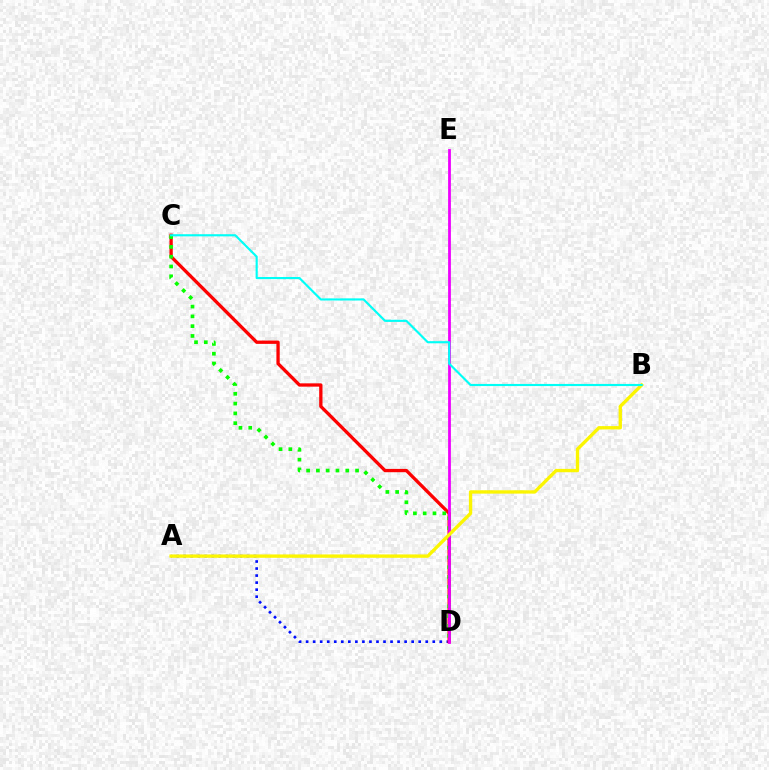{('A', 'D'): [{'color': '#0010ff', 'line_style': 'dotted', 'thickness': 1.91}], ('C', 'D'): [{'color': '#ff0000', 'line_style': 'solid', 'thickness': 2.38}, {'color': '#08ff00', 'line_style': 'dotted', 'thickness': 2.66}], ('D', 'E'): [{'color': '#ee00ff', 'line_style': 'solid', 'thickness': 2.01}], ('A', 'B'): [{'color': '#fcf500', 'line_style': 'solid', 'thickness': 2.41}], ('B', 'C'): [{'color': '#00fff6', 'line_style': 'solid', 'thickness': 1.54}]}